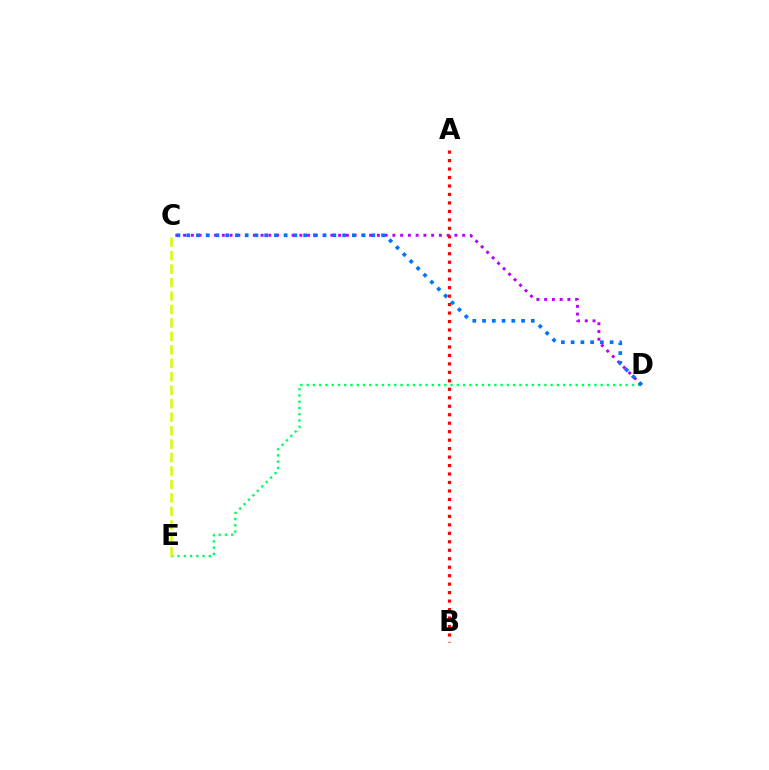{('D', 'E'): [{'color': '#00ff5c', 'line_style': 'dotted', 'thickness': 1.7}], ('C', 'E'): [{'color': '#d1ff00', 'line_style': 'dashed', 'thickness': 1.83}], ('C', 'D'): [{'color': '#b900ff', 'line_style': 'dotted', 'thickness': 2.11}, {'color': '#0074ff', 'line_style': 'dotted', 'thickness': 2.65}], ('A', 'B'): [{'color': '#ff0000', 'line_style': 'dotted', 'thickness': 2.3}]}